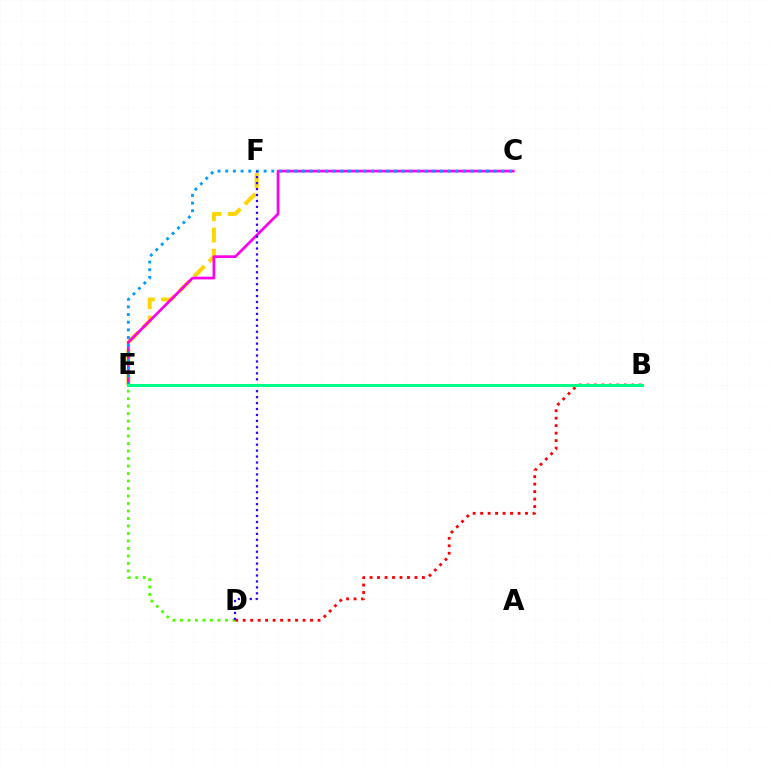{('E', 'F'): [{'color': '#ffd500', 'line_style': 'dashed', 'thickness': 2.88}], ('D', 'E'): [{'color': '#4fff00', 'line_style': 'dotted', 'thickness': 2.04}], ('C', 'E'): [{'color': '#ff00ed', 'line_style': 'solid', 'thickness': 1.95}, {'color': '#009eff', 'line_style': 'dotted', 'thickness': 2.08}], ('B', 'D'): [{'color': '#ff0000', 'line_style': 'dotted', 'thickness': 2.03}], ('D', 'F'): [{'color': '#3700ff', 'line_style': 'dotted', 'thickness': 1.62}], ('B', 'E'): [{'color': '#00ff86', 'line_style': 'solid', 'thickness': 2.16}]}